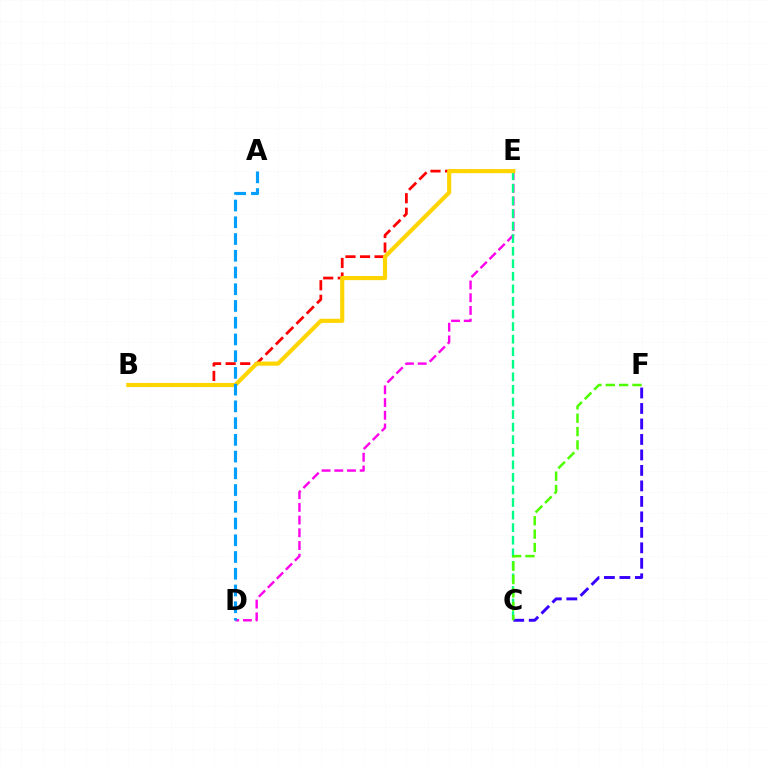{('D', 'E'): [{'color': '#ff00ed', 'line_style': 'dashed', 'thickness': 1.73}], ('B', 'E'): [{'color': '#ff0000', 'line_style': 'dashed', 'thickness': 1.98}, {'color': '#ffd500', 'line_style': 'solid', 'thickness': 2.97}], ('C', 'E'): [{'color': '#00ff86', 'line_style': 'dashed', 'thickness': 1.71}], ('C', 'F'): [{'color': '#3700ff', 'line_style': 'dashed', 'thickness': 2.1}, {'color': '#4fff00', 'line_style': 'dashed', 'thickness': 1.82}], ('A', 'D'): [{'color': '#009eff', 'line_style': 'dashed', 'thickness': 2.27}]}